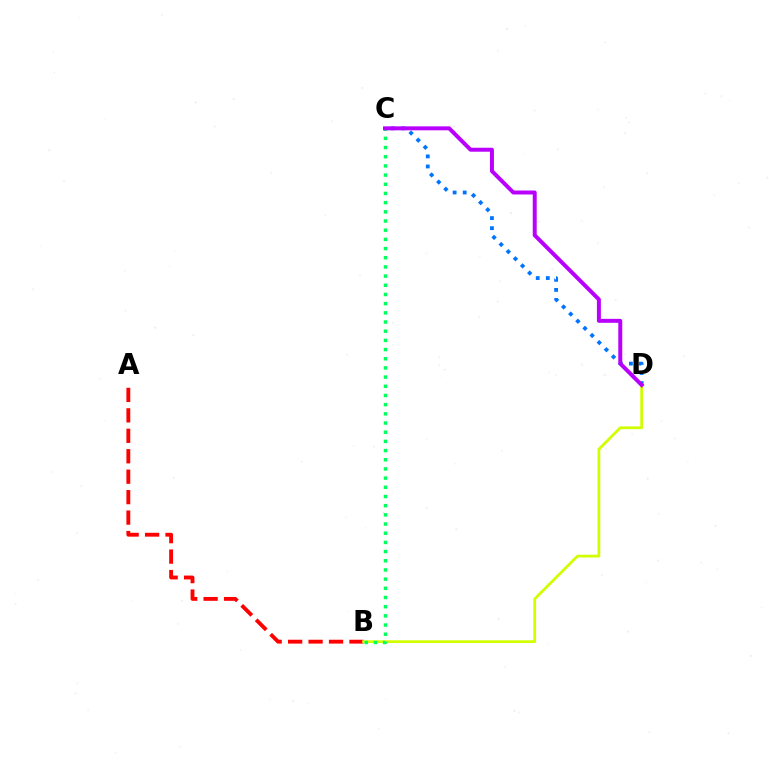{('A', 'B'): [{'color': '#ff0000', 'line_style': 'dashed', 'thickness': 2.78}], ('C', 'D'): [{'color': '#0074ff', 'line_style': 'dotted', 'thickness': 2.74}, {'color': '#b900ff', 'line_style': 'solid', 'thickness': 2.86}], ('B', 'D'): [{'color': '#d1ff00', 'line_style': 'solid', 'thickness': 1.99}], ('B', 'C'): [{'color': '#00ff5c', 'line_style': 'dotted', 'thickness': 2.49}]}